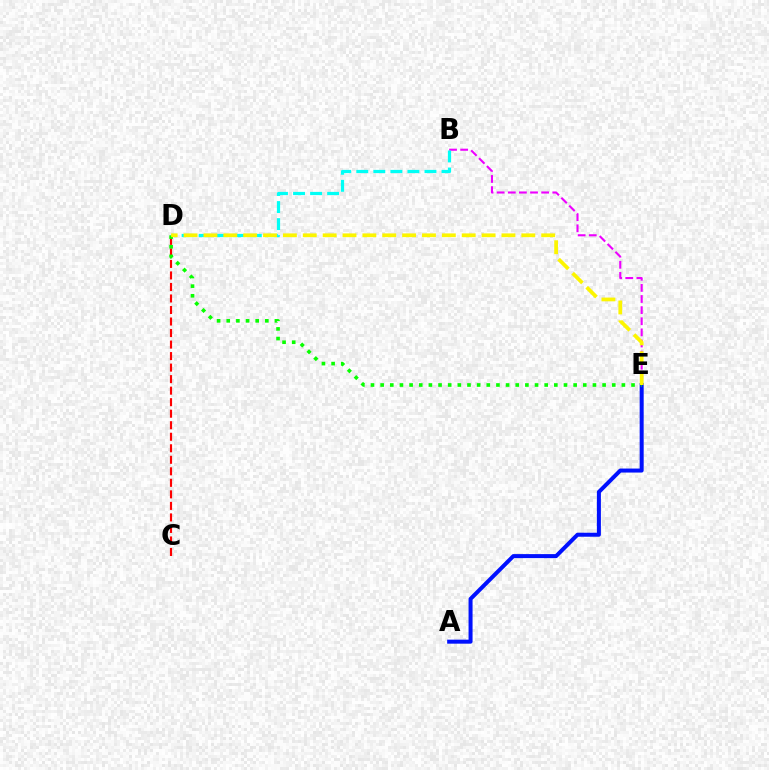{('B', 'E'): [{'color': '#ee00ff', 'line_style': 'dashed', 'thickness': 1.51}], ('B', 'D'): [{'color': '#00fff6', 'line_style': 'dashed', 'thickness': 2.32}], ('C', 'D'): [{'color': '#ff0000', 'line_style': 'dashed', 'thickness': 1.57}], ('A', 'E'): [{'color': '#0010ff', 'line_style': 'solid', 'thickness': 2.89}], ('D', 'E'): [{'color': '#08ff00', 'line_style': 'dotted', 'thickness': 2.62}, {'color': '#fcf500', 'line_style': 'dashed', 'thickness': 2.7}]}